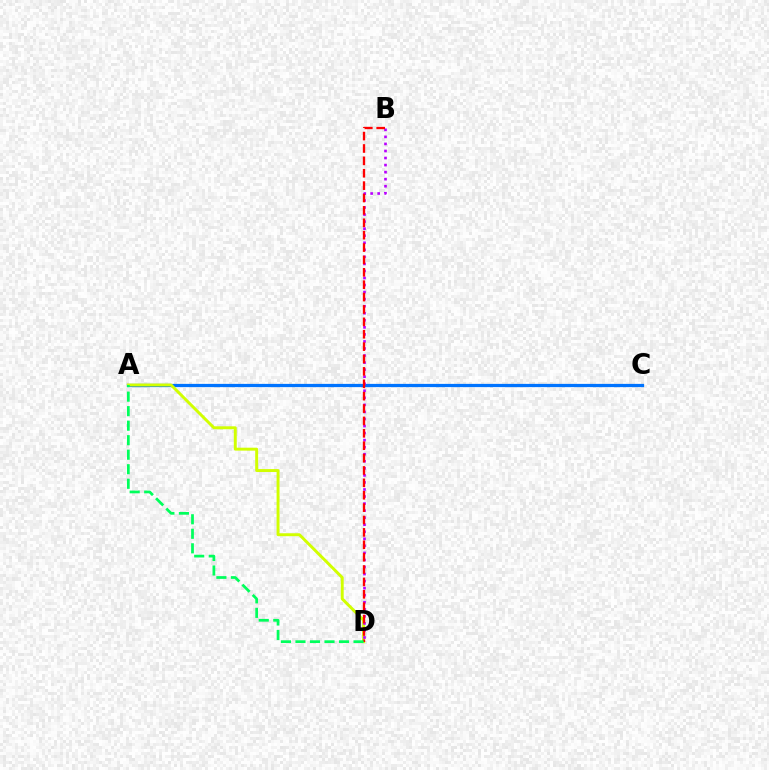{('A', 'C'): [{'color': '#0074ff', 'line_style': 'solid', 'thickness': 2.34}], ('A', 'D'): [{'color': '#d1ff00', 'line_style': 'solid', 'thickness': 2.12}, {'color': '#00ff5c', 'line_style': 'dashed', 'thickness': 1.97}], ('B', 'D'): [{'color': '#b900ff', 'line_style': 'dotted', 'thickness': 1.92}, {'color': '#ff0000', 'line_style': 'dashed', 'thickness': 1.68}]}